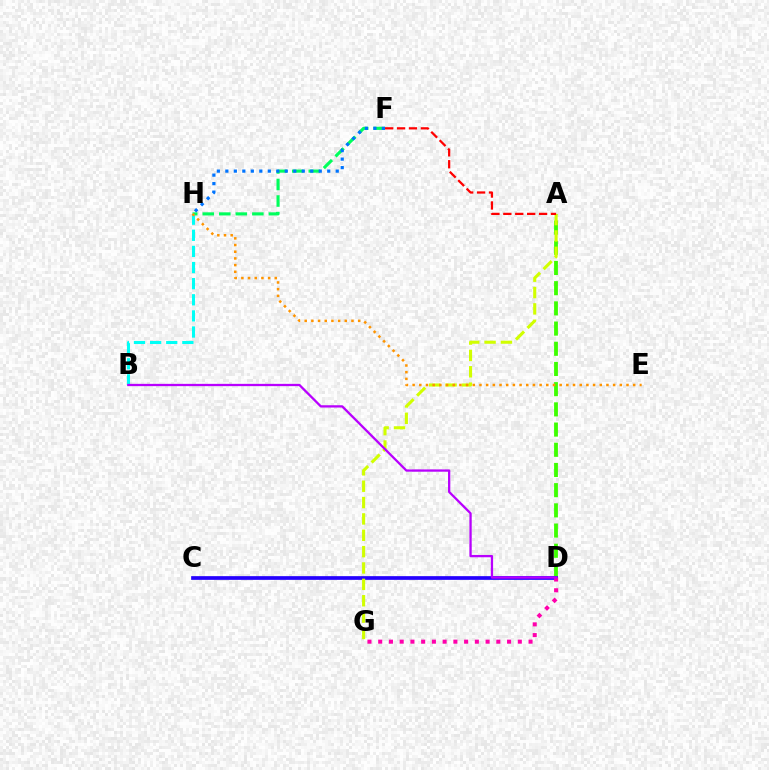{('F', 'H'): [{'color': '#00ff5c', 'line_style': 'dashed', 'thickness': 2.25}, {'color': '#0074ff', 'line_style': 'dotted', 'thickness': 2.31}], ('B', 'H'): [{'color': '#00fff6', 'line_style': 'dashed', 'thickness': 2.19}], ('A', 'D'): [{'color': '#3dff00', 'line_style': 'dashed', 'thickness': 2.74}], ('C', 'D'): [{'color': '#2500ff', 'line_style': 'solid', 'thickness': 2.67}], ('A', 'G'): [{'color': '#d1ff00', 'line_style': 'dashed', 'thickness': 2.22}], ('E', 'H'): [{'color': '#ff9400', 'line_style': 'dotted', 'thickness': 1.82}], ('D', 'G'): [{'color': '#ff00ac', 'line_style': 'dotted', 'thickness': 2.92}], ('B', 'D'): [{'color': '#b900ff', 'line_style': 'solid', 'thickness': 1.65}], ('A', 'F'): [{'color': '#ff0000', 'line_style': 'dashed', 'thickness': 1.62}]}